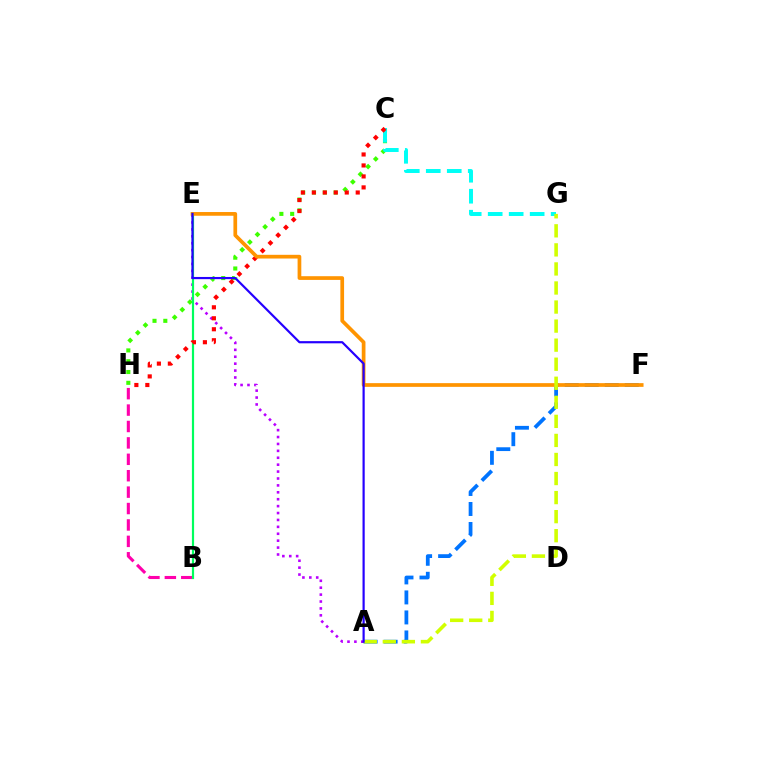{('A', 'E'): [{'color': '#b900ff', 'line_style': 'dotted', 'thickness': 1.88}, {'color': '#2500ff', 'line_style': 'solid', 'thickness': 1.58}], ('B', 'H'): [{'color': '#ff00ac', 'line_style': 'dashed', 'thickness': 2.23}], ('A', 'F'): [{'color': '#0074ff', 'line_style': 'dashed', 'thickness': 2.72}], ('C', 'H'): [{'color': '#3dff00', 'line_style': 'dotted', 'thickness': 2.94}, {'color': '#ff0000', 'line_style': 'dotted', 'thickness': 2.98}], ('C', 'G'): [{'color': '#00fff6', 'line_style': 'dashed', 'thickness': 2.85}], ('B', 'E'): [{'color': '#00ff5c', 'line_style': 'solid', 'thickness': 1.58}], ('E', 'F'): [{'color': '#ff9400', 'line_style': 'solid', 'thickness': 2.67}], ('A', 'G'): [{'color': '#d1ff00', 'line_style': 'dashed', 'thickness': 2.59}]}